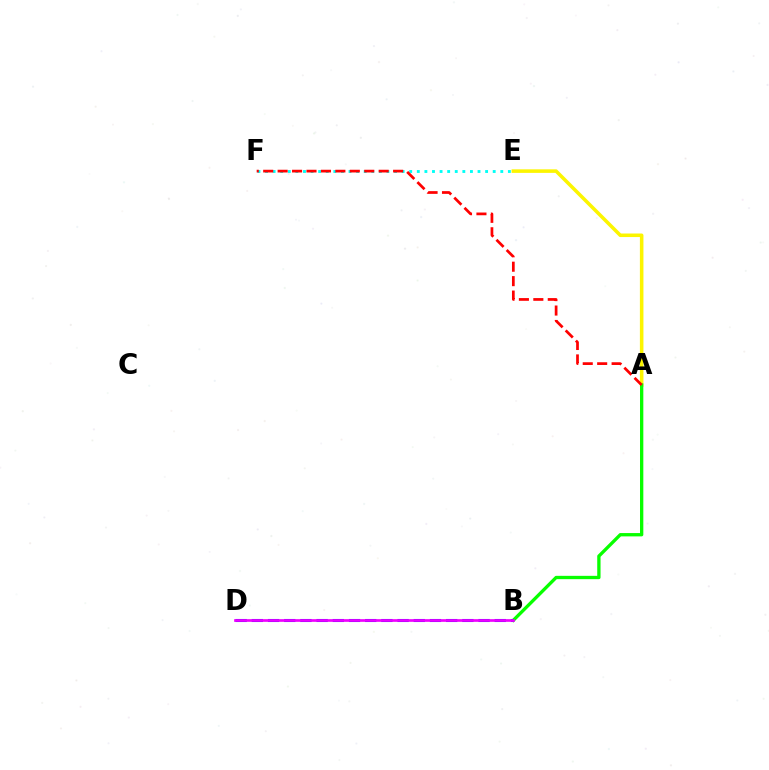{('A', 'E'): [{'color': '#fcf500', 'line_style': 'solid', 'thickness': 2.55}], ('A', 'B'): [{'color': '#08ff00', 'line_style': 'solid', 'thickness': 2.39}], ('E', 'F'): [{'color': '#00fff6', 'line_style': 'dotted', 'thickness': 2.06}], ('B', 'D'): [{'color': '#0010ff', 'line_style': 'dashed', 'thickness': 2.2}, {'color': '#ee00ff', 'line_style': 'solid', 'thickness': 1.94}], ('A', 'F'): [{'color': '#ff0000', 'line_style': 'dashed', 'thickness': 1.96}]}